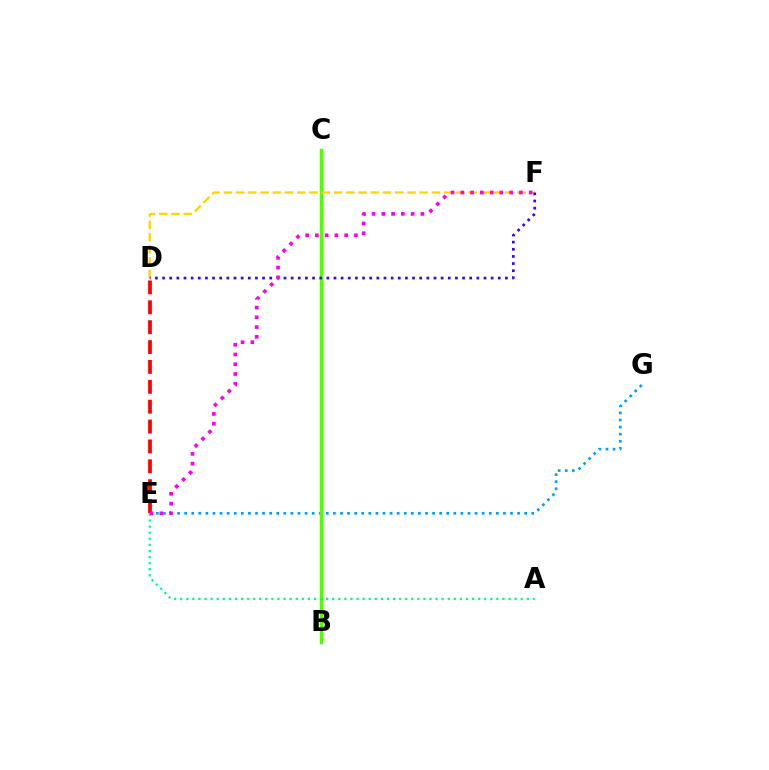{('E', 'G'): [{'color': '#009eff', 'line_style': 'dotted', 'thickness': 1.92}], ('B', 'C'): [{'color': '#4fff00', 'line_style': 'solid', 'thickness': 2.47}], ('D', 'E'): [{'color': '#ff0000', 'line_style': 'dashed', 'thickness': 2.7}], ('D', 'F'): [{'color': '#ffd500', 'line_style': 'dashed', 'thickness': 1.66}, {'color': '#3700ff', 'line_style': 'dotted', 'thickness': 1.94}], ('A', 'E'): [{'color': '#00ff86', 'line_style': 'dotted', 'thickness': 1.65}], ('E', 'F'): [{'color': '#ff00ed', 'line_style': 'dotted', 'thickness': 2.65}]}